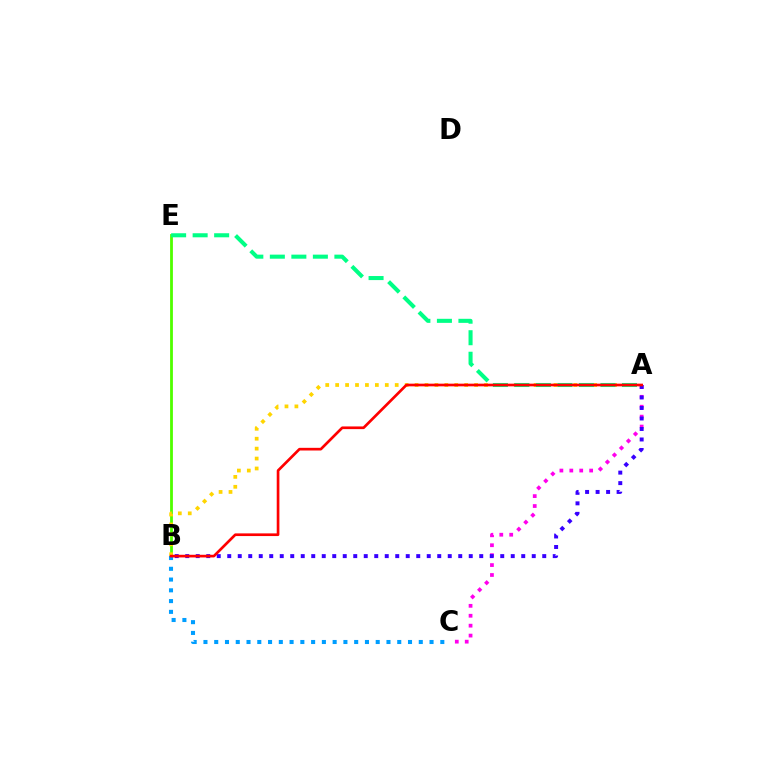{('A', 'C'): [{'color': '#ff00ed', 'line_style': 'dotted', 'thickness': 2.7}], ('B', 'E'): [{'color': '#4fff00', 'line_style': 'solid', 'thickness': 2.02}], ('A', 'B'): [{'color': '#ffd500', 'line_style': 'dotted', 'thickness': 2.7}, {'color': '#3700ff', 'line_style': 'dotted', 'thickness': 2.85}, {'color': '#ff0000', 'line_style': 'solid', 'thickness': 1.93}], ('B', 'C'): [{'color': '#009eff', 'line_style': 'dotted', 'thickness': 2.93}], ('A', 'E'): [{'color': '#00ff86', 'line_style': 'dashed', 'thickness': 2.92}]}